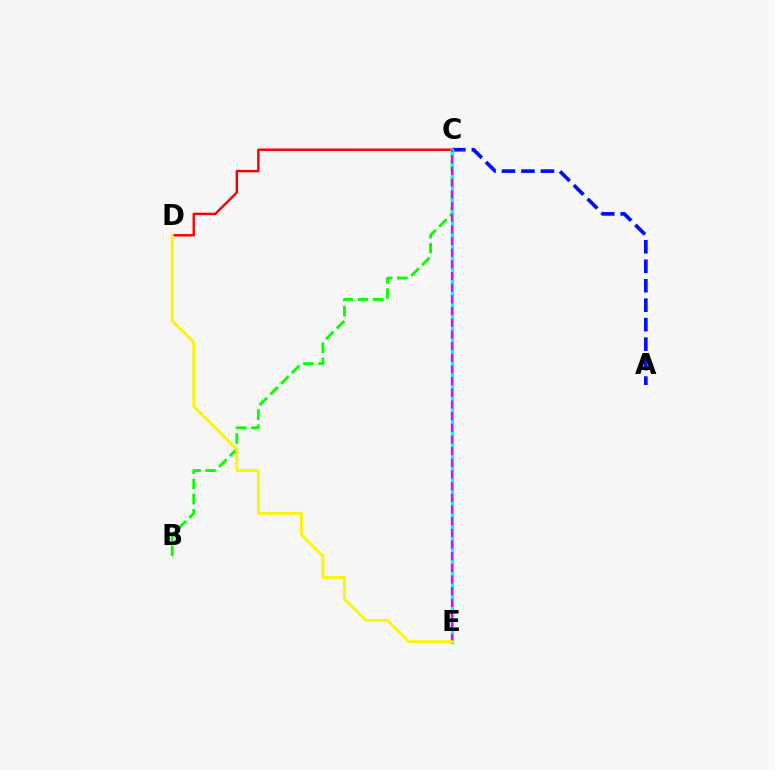{('C', 'D'): [{'color': '#ff0000', 'line_style': 'solid', 'thickness': 1.75}], ('B', 'C'): [{'color': '#08ff00', 'line_style': 'dashed', 'thickness': 2.06}], ('A', 'C'): [{'color': '#0010ff', 'line_style': 'dashed', 'thickness': 2.65}], ('C', 'E'): [{'color': '#00fff6', 'line_style': 'solid', 'thickness': 2.41}, {'color': '#ee00ff', 'line_style': 'dashed', 'thickness': 1.59}], ('D', 'E'): [{'color': '#fcf500', 'line_style': 'solid', 'thickness': 2.0}]}